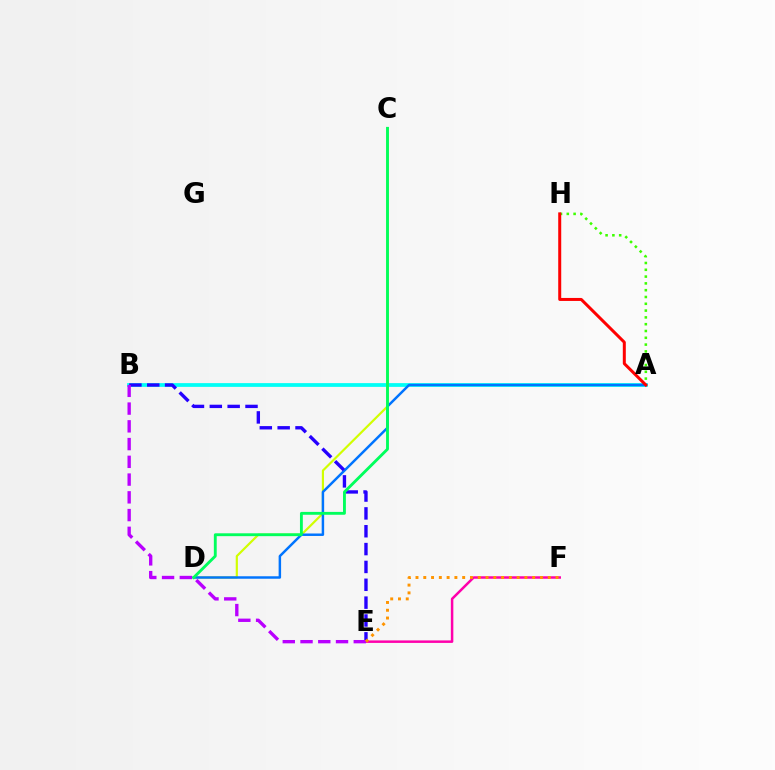{('A', 'H'): [{'color': '#3dff00', 'line_style': 'dotted', 'thickness': 1.85}, {'color': '#ff0000', 'line_style': 'solid', 'thickness': 2.16}], ('A', 'B'): [{'color': '#00fff6', 'line_style': 'solid', 'thickness': 2.7}], ('C', 'D'): [{'color': '#d1ff00', 'line_style': 'solid', 'thickness': 1.57}, {'color': '#00ff5c', 'line_style': 'solid', 'thickness': 2.06}], ('A', 'D'): [{'color': '#0074ff', 'line_style': 'solid', 'thickness': 1.78}], ('E', 'F'): [{'color': '#ff00ac', 'line_style': 'solid', 'thickness': 1.8}, {'color': '#ff9400', 'line_style': 'dotted', 'thickness': 2.11}], ('B', 'E'): [{'color': '#2500ff', 'line_style': 'dashed', 'thickness': 2.42}, {'color': '#b900ff', 'line_style': 'dashed', 'thickness': 2.41}]}